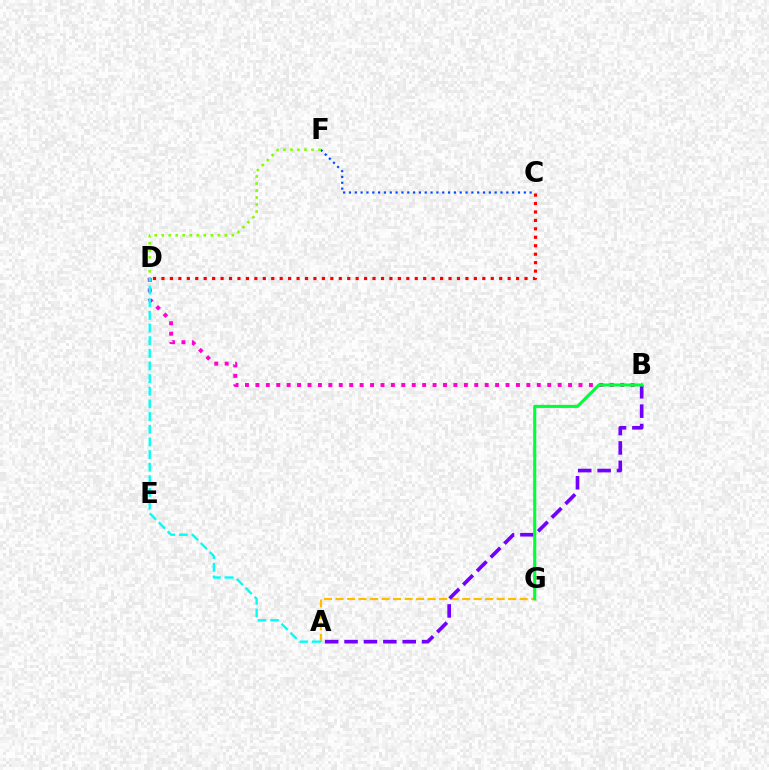{('C', 'D'): [{'color': '#ff0000', 'line_style': 'dotted', 'thickness': 2.29}], ('B', 'D'): [{'color': '#ff00cf', 'line_style': 'dotted', 'thickness': 2.83}], ('A', 'G'): [{'color': '#ffbd00', 'line_style': 'dashed', 'thickness': 1.56}], ('A', 'B'): [{'color': '#7200ff', 'line_style': 'dashed', 'thickness': 2.63}], ('A', 'D'): [{'color': '#00fff6', 'line_style': 'dashed', 'thickness': 1.72}], ('B', 'G'): [{'color': '#00ff39', 'line_style': 'solid', 'thickness': 2.23}], ('C', 'F'): [{'color': '#004bff', 'line_style': 'dotted', 'thickness': 1.58}], ('D', 'F'): [{'color': '#84ff00', 'line_style': 'dotted', 'thickness': 1.9}]}